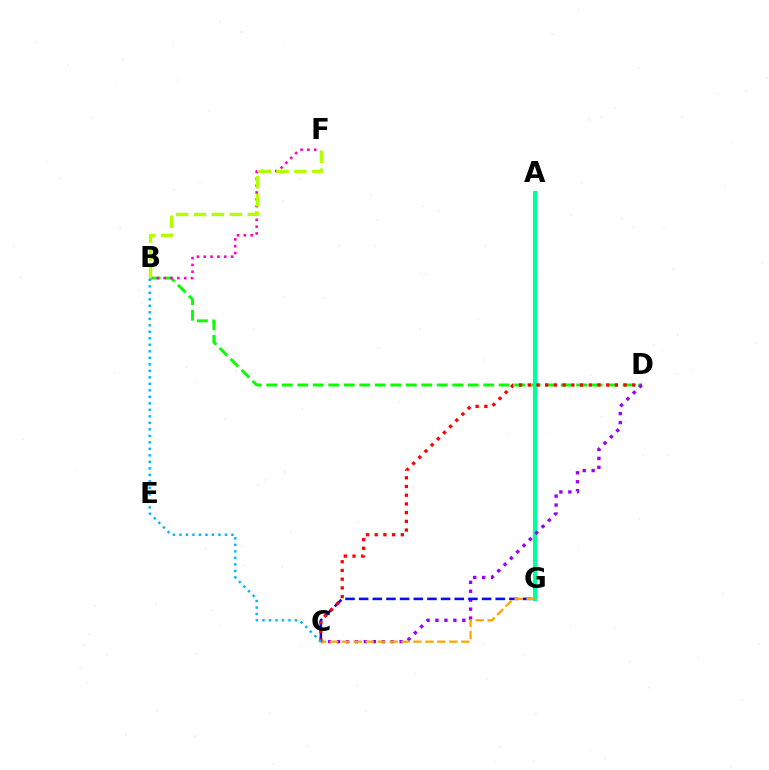{('B', 'D'): [{'color': '#08ff00', 'line_style': 'dashed', 'thickness': 2.11}], ('B', 'F'): [{'color': '#ff00bd', 'line_style': 'dotted', 'thickness': 1.86}, {'color': '#b3ff00', 'line_style': 'dashed', 'thickness': 2.43}], ('A', 'G'): [{'color': '#00ff9d', 'line_style': 'solid', 'thickness': 2.98}], ('C', 'D'): [{'color': '#9b00ff', 'line_style': 'dotted', 'thickness': 2.43}, {'color': '#ff0000', 'line_style': 'dotted', 'thickness': 2.37}], ('C', 'G'): [{'color': '#0010ff', 'line_style': 'dashed', 'thickness': 1.86}, {'color': '#ffa500', 'line_style': 'dashed', 'thickness': 1.62}], ('B', 'C'): [{'color': '#00b5ff', 'line_style': 'dotted', 'thickness': 1.77}]}